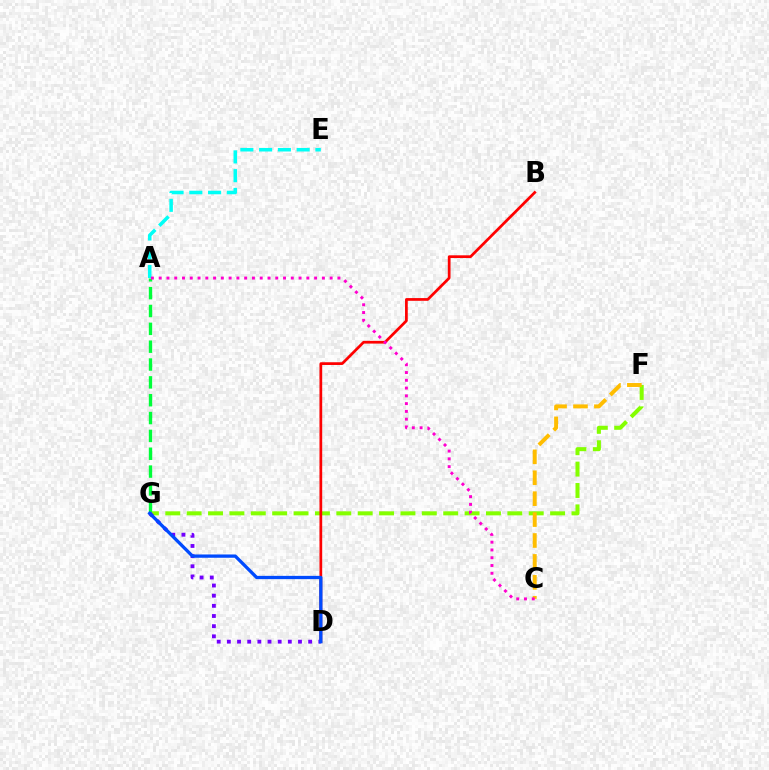{('F', 'G'): [{'color': '#84ff00', 'line_style': 'dashed', 'thickness': 2.9}], ('A', 'G'): [{'color': '#00ff39', 'line_style': 'dashed', 'thickness': 2.42}], ('A', 'E'): [{'color': '#00fff6', 'line_style': 'dashed', 'thickness': 2.55}], ('B', 'D'): [{'color': '#ff0000', 'line_style': 'solid', 'thickness': 1.96}], ('D', 'G'): [{'color': '#7200ff', 'line_style': 'dotted', 'thickness': 2.76}, {'color': '#004bff', 'line_style': 'solid', 'thickness': 2.37}], ('C', 'F'): [{'color': '#ffbd00', 'line_style': 'dashed', 'thickness': 2.84}], ('A', 'C'): [{'color': '#ff00cf', 'line_style': 'dotted', 'thickness': 2.11}]}